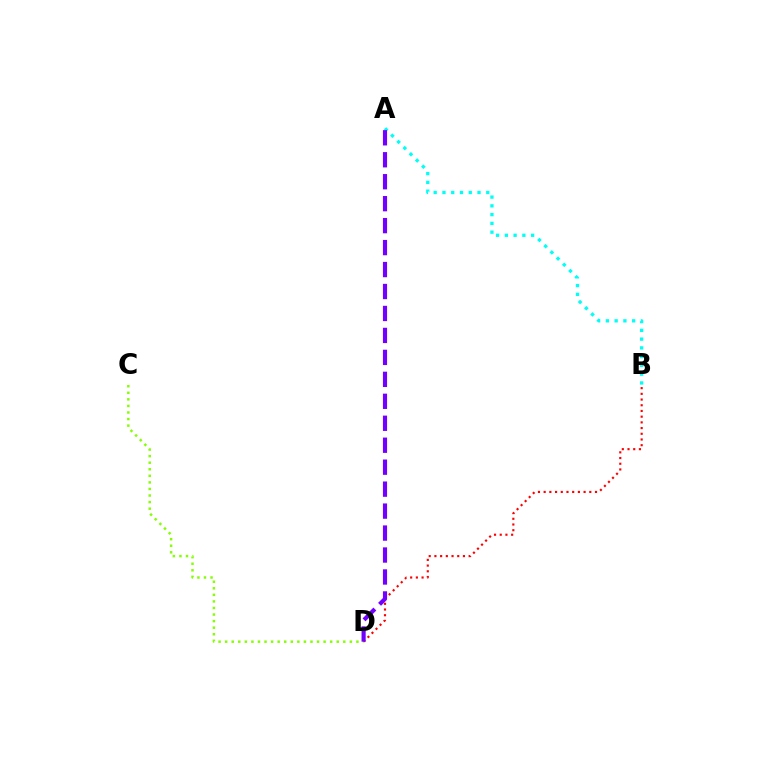{('C', 'D'): [{'color': '#84ff00', 'line_style': 'dotted', 'thickness': 1.78}], ('A', 'B'): [{'color': '#00fff6', 'line_style': 'dotted', 'thickness': 2.38}], ('B', 'D'): [{'color': '#ff0000', 'line_style': 'dotted', 'thickness': 1.55}], ('A', 'D'): [{'color': '#7200ff', 'line_style': 'dashed', 'thickness': 2.98}]}